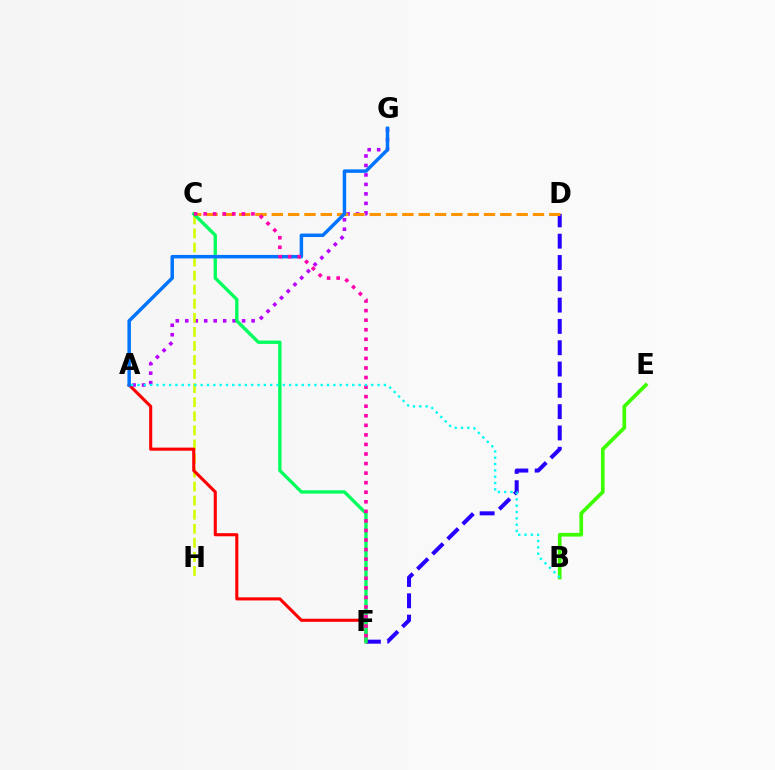{('A', 'G'): [{'color': '#b900ff', 'line_style': 'dotted', 'thickness': 2.57}, {'color': '#0074ff', 'line_style': 'solid', 'thickness': 2.5}], ('C', 'H'): [{'color': '#d1ff00', 'line_style': 'dashed', 'thickness': 1.91}], ('D', 'F'): [{'color': '#2500ff', 'line_style': 'dashed', 'thickness': 2.89}], ('C', 'D'): [{'color': '#ff9400', 'line_style': 'dashed', 'thickness': 2.22}], ('A', 'F'): [{'color': '#ff0000', 'line_style': 'solid', 'thickness': 2.23}], ('C', 'F'): [{'color': '#00ff5c', 'line_style': 'solid', 'thickness': 2.4}, {'color': '#ff00ac', 'line_style': 'dotted', 'thickness': 2.6}], ('B', 'E'): [{'color': '#3dff00', 'line_style': 'solid', 'thickness': 2.66}], ('A', 'B'): [{'color': '#00fff6', 'line_style': 'dotted', 'thickness': 1.72}]}